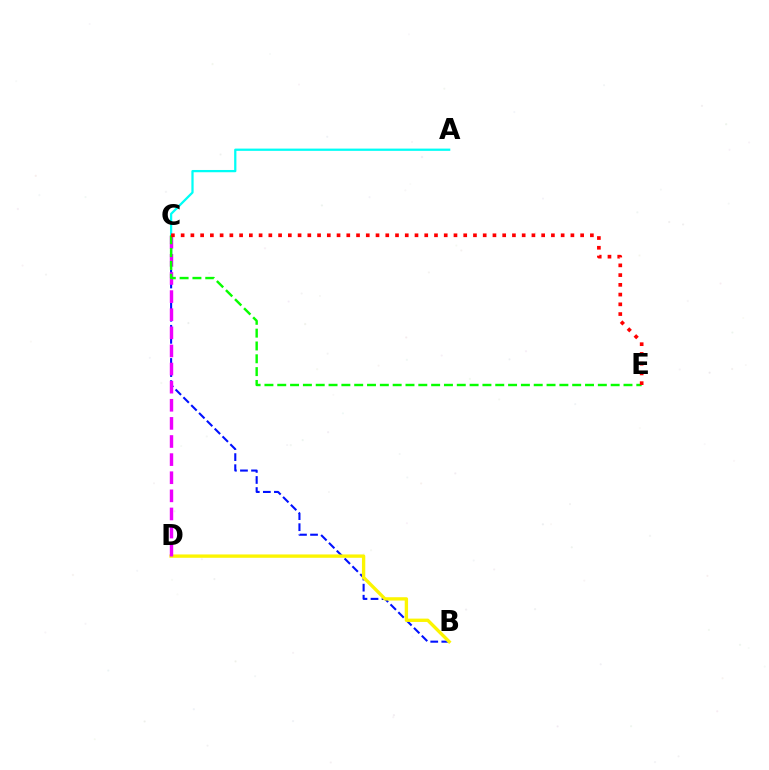{('B', 'C'): [{'color': '#0010ff', 'line_style': 'dashed', 'thickness': 1.5}], ('B', 'D'): [{'color': '#fcf500', 'line_style': 'solid', 'thickness': 2.4}], ('C', 'D'): [{'color': '#ee00ff', 'line_style': 'dashed', 'thickness': 2.46}], ('A', 'C'): [{'color': '#00fff6', 'line_style': 'solid', 'thickness': 1.63}], ('C', 'E'): [{'color': '#08ff00', 'line_style': 'dashed', 'thickness': 1.74}, {'color': '#ff0000', 'line_style': 'dotted', 'thickness': 2.65}]}